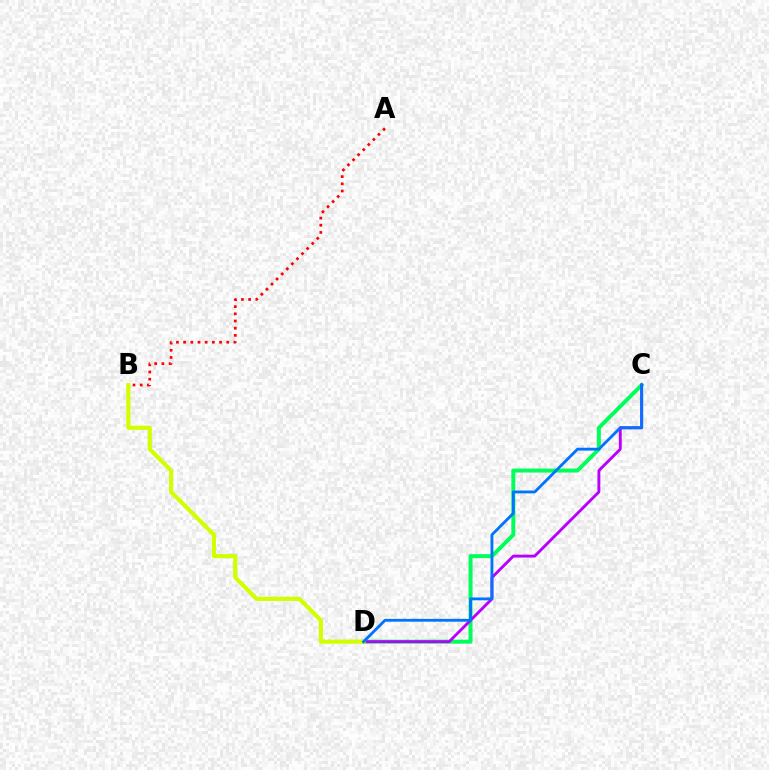{('C', 'D'): [{'color': '#00ff5c', 'line_style': 'solid', 'thickness': 2.84}, {'color': '#b900ff', 'line_style': 'solid', 'thickness': 2.07}, {'color': '#0074ff', 'line_style': 'solid', 'thickness': 2.04}], ('A', 'B'): [{'color': '#ff0000', 'line_style': 'dotted', 'thickness': 1.95}], ('B', 'D'): [{'color': '#d1ff00', 'line_style': 'solid', 'thickness': 2.98}]}